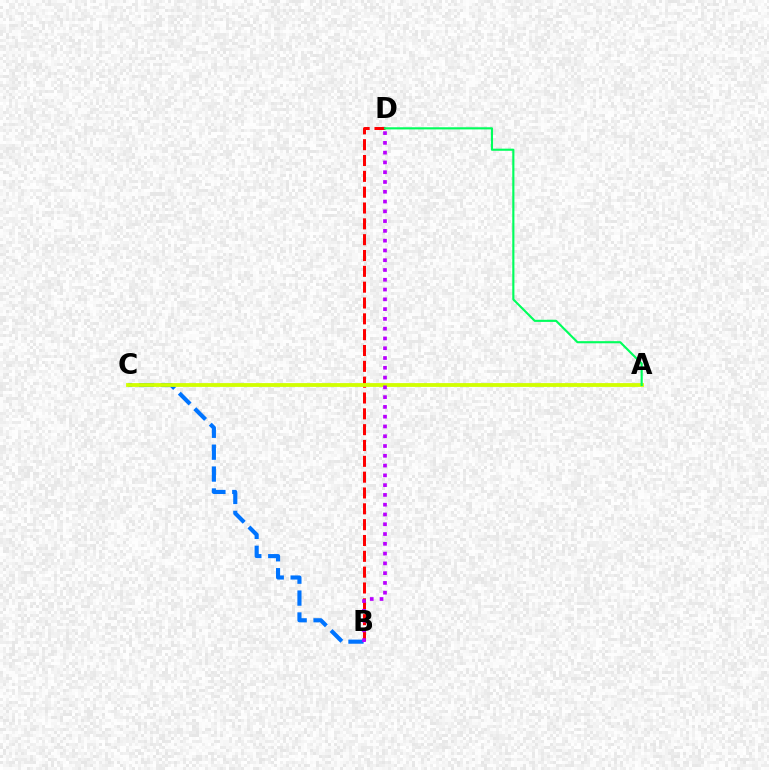{('B', 'C'): [{'color': '#0074ff', 'line_style': 'dashed', 'thickness': 2.97}], ('B', 'D'): [{'color': '#ff0000', 'line_style': 'dashed', 'thickness': 2.15}, {'color': '#b900ff', 'line_style': 'dotted', 'thickness': 2.66}], ('A', 'C'): [{'color': '#d1ff00', 'line_style': 'solid', 'thickness': 2.74}], ('A', 'D'): [{'color': '#00ff5c', 'line_style': 'solid', 'thickness': 1.54}]}